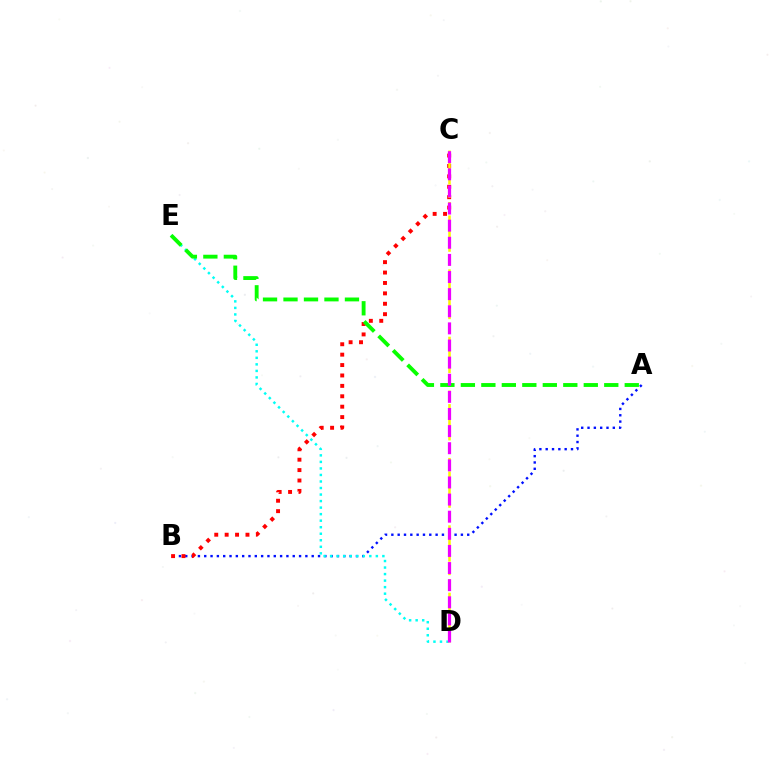{('A', 'B'): [{'color': '#0010ff', 'line_style': 'dotted', 'thickness': 1.72}], ('B', 'C'): [{'color': '#ff0000', 'line_style': 'dotted', 'thickness': 2.83}], ('D', 'E'): [{'color': '#00fff6', 'line_style': 'dotted', 'thickness': 1.77}], ('C', 'D'): [{'color': '#fcf500', 'line_style': 'dashed', 'thickness': 1.83}, {'color': '#ee00ff', 'line_style': 'dashed', 'thickness': 2.33}], ('A', 'E'): [{'color': '#08ff00', 'line_style': 'dashed', 'thickness': 2.78}]}